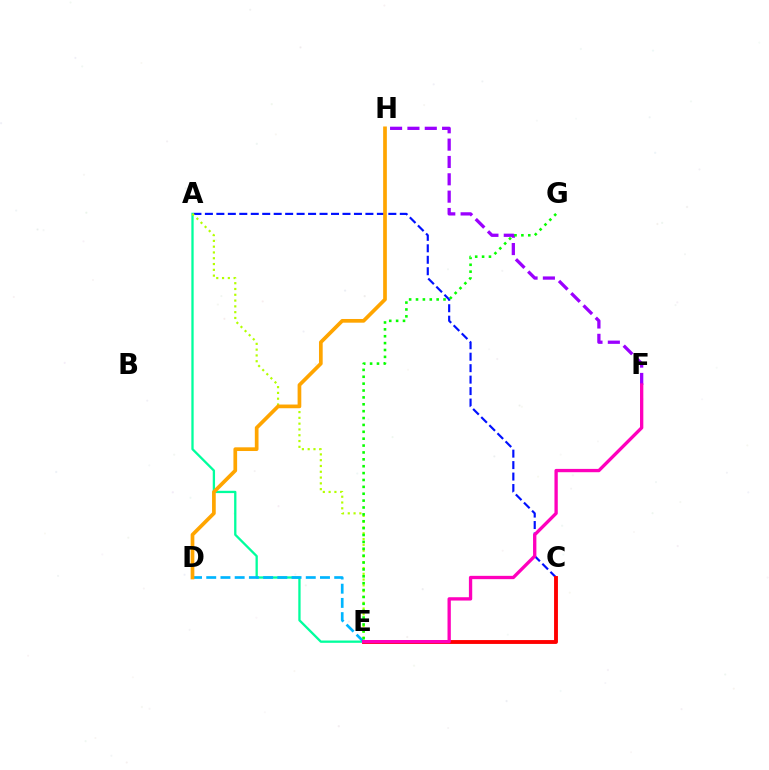{('F', 'H'): [{'color': '#9b00ff', 'line_style': 'dashed', 'thickness': 2.36}], ('A', 'C'): [{'color': '#0010ff', 'line_style': 'dashed', 'thickness': 1.56}], ('A', 'E'): [{'color': '#00ff9d', 'line_style': 'solid', 'thickness': 1.66}, {'color': '#b3ff00', 'line_style': 'dotted', 'thickness': 1.57}], ('D', 'E'): [{'color': '#00b5ff', 'line_style': 'dashed', 'thickness': 1.93}], ('C', 'E'): [{'color': '#ff0000', 'line_style': 'solid', 'thickness': 2.79}], ('D', 'H'): [{'color': '#ffa500', 'line_style': 'solid', 'thickness': 2.66}], ('E', 'G'): [{'color': '#08ff00', 'line_style': 'dotted', 'thickness': 1.87}], ('E', 'F'): [{'color': '#ff00bd', 'line_style': 'solid', 'thickness': 2.39}]}